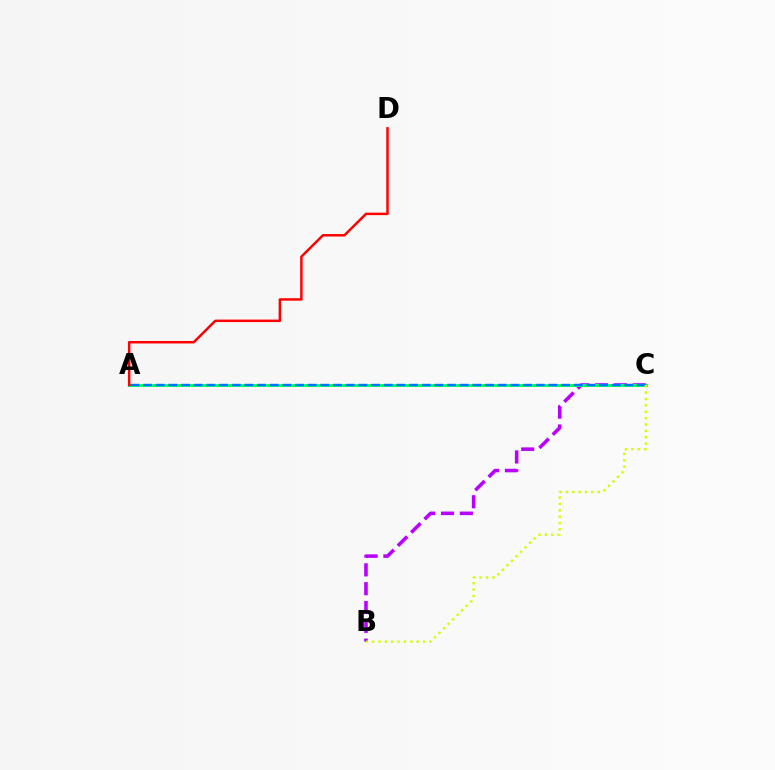{('B', 'C'): [{'color': '#b900ff', 'line_style': 'dashed', 'thickness': 2.56}, {'color': '#d1ff00', 'line_style': 'dotted', 'thickness': 1.73}], ('A', 'C'): [{'color': '#00ff5c', 'line_style': 'solid', 'thickness': 2.1}, {'color': '#0074ff', 'line_style': 'dashed', 'thickness': 1.72}], ('A', 'D'): [{'color': '#ff0000', 'line_style': 'solid', 'thickness': 1.78}]}